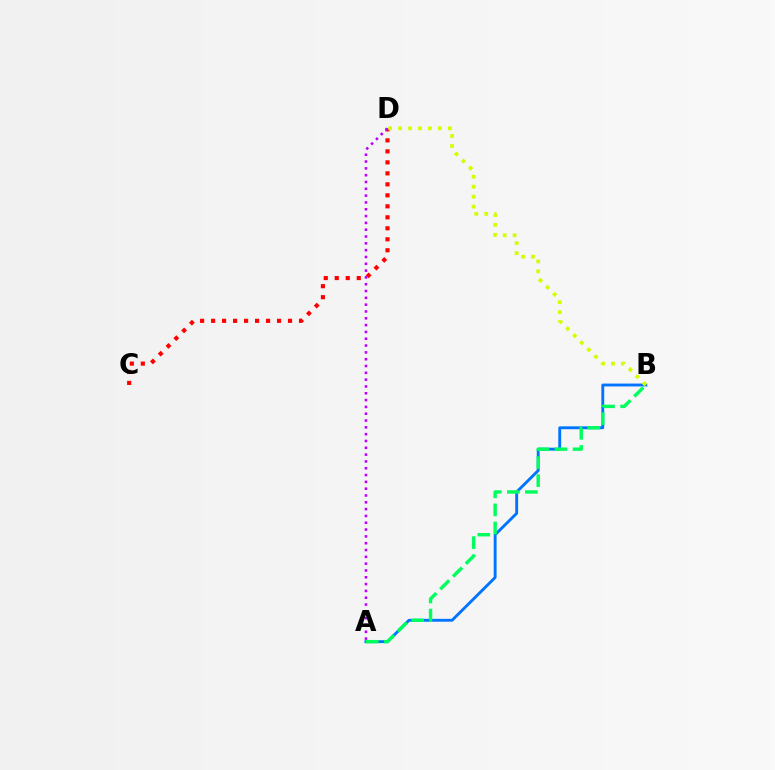{('A', 'B'): [{'color': '#0074ff', 'line_style': 'solid', 'thickness': 2.07}, {'color': '#00ff5c', 'line_style': 'dashed', 'thickness': 2.46}], ('C', 'D'): [{'color': '#ff0000', 'line_style': 'dotted', 'thickness': 2.99}], ('B', 'D'): [{'color': '#d1ff00', 'line_style': 'dotted', 'thickness': 2.7}], ('A', 'D'): [{'color': '#b900ff', 'line_style': 'dotted', 'thickness': 1.85}]}